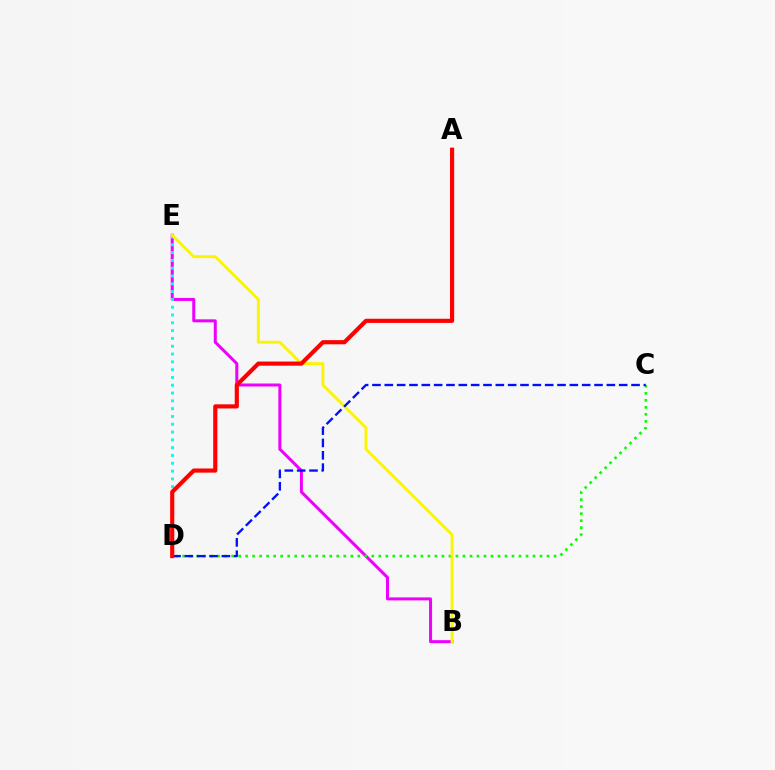{('B', 'E'): [{'color': '#ee00ff', 'line_style': 'solid', 'thickness': 2.17}, {'color': '#fcf500', 'line_style': 'solid', 'thickness': 2.1}], ('D', 'E'): [{'color': '#00fff6', 'line_style': 'dotted', 'thickness': 2.12}], ('C', 'D'): [{'color': '#08ff00', 'line_style': 'dotted', 'thickness': 1.9}, {'color': '#0010ff', 'line_style': 'dashed', 'thickness': 1.68}], ('A', 'D'): [{'color': '#ff0000', 'line_style': 'solid', 'thickness': 2.99}]}